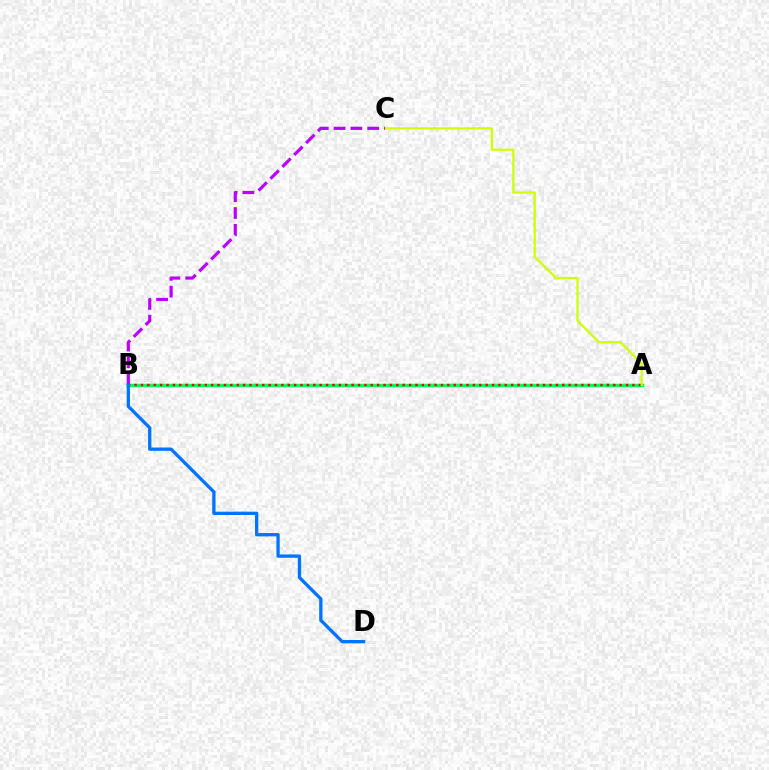{('A', 'B'): [{'color': '#00ff5c', 'line_style': 'solid', 'thickness': 2.52}, {'color': '#ff0000', 'line_style': 'dotted', 'thickness': 1.73}], ('A', 'C'): [{'color': '#d1ff00', 'line_style': 'solid', 'thickness': 1.6}], ('B', 'C'): [{'color': '#b900ff', 'line_style': 'dashed', 'thickness': 2.28}], ('B', 'D'): [{'color': '#0074ff', 'line_style': 'solid', 'thickness': 2.38}]}